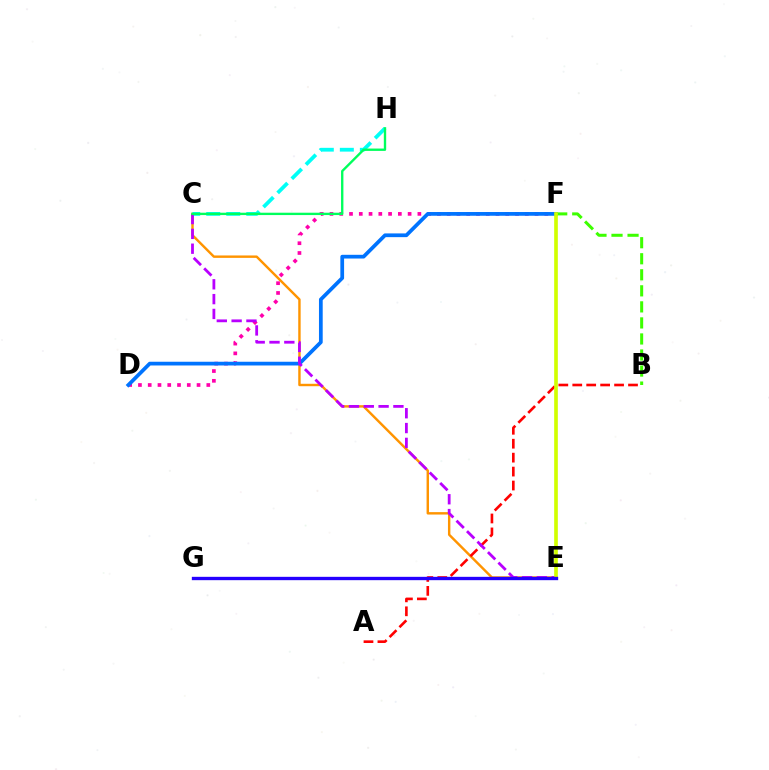{('C', 'E'): [{'color': '#ff9400', 'line_style': 'solid', 'thickness': 1.74}, {'color': '#b900ff', 'line_style': 'dashed', 'thickness': 2.01}], ('D', 'F'): [{'color': '#ff00ac', 'line_style': 'dotted', 'thickness': 2.65}, {'color': '#0074ff', 'line_style': 'solid', 'thickness': 2.69}], ('C', 'H'): [{'color': '#00fff6', 'line_style': 'dashed', 'thickness': 2.72}, {'color': '#00ff5c', 'line_style': 'solid', 'thickness': 1.7}], ('B', 'F'): [{'color': '#3dff00', 'line_style': 'dashed', 'thickness': 2.18}], ('A', 'B'): [{'color': '#ff0000', 'line_style': 'dashed', 'thickness': 1.89}], ('E', 'F'): [{'color': '#d1ff00', 'line_style': 'solid', 'thickness': 2.63}], ('E', 'G'): [{'color': '#2500ff', 'line_style': 'solid', 'thickness': 2.41}]}